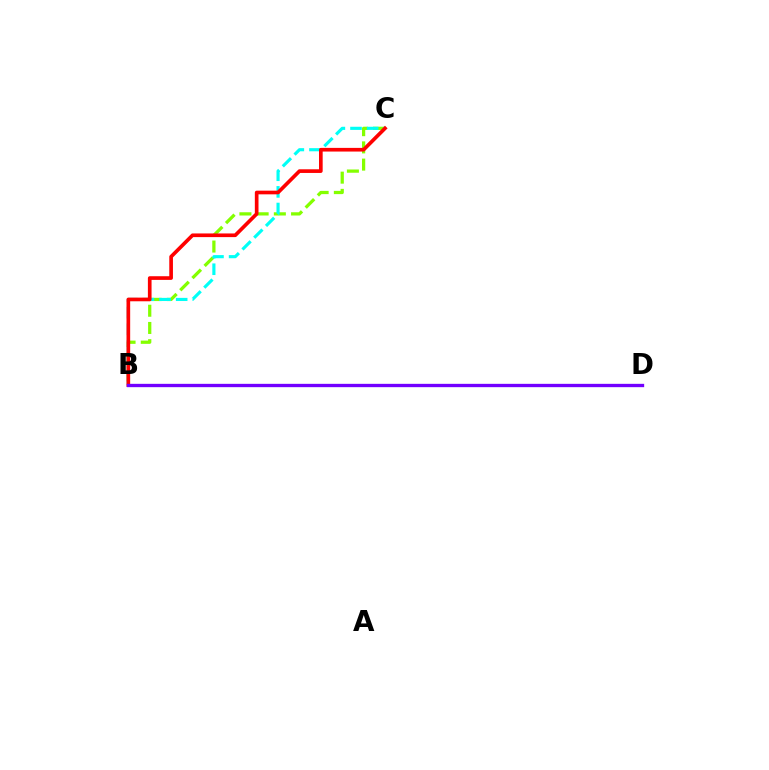{('B', 'C'): [{'color': '#84ff00', 'line_style': 'dashed', 'thickness': 2.34}, {'color': '#00fff6', 'line_style': 'dashed', 'thickness': 2.26}, {'color': '#ff0000', 'line_style': 'solid', 'thickness': 2.64}], ('B', 'D'): [{'color': '#7200ff', 'line_style': 'solid', 'thickness': 2.4}]}